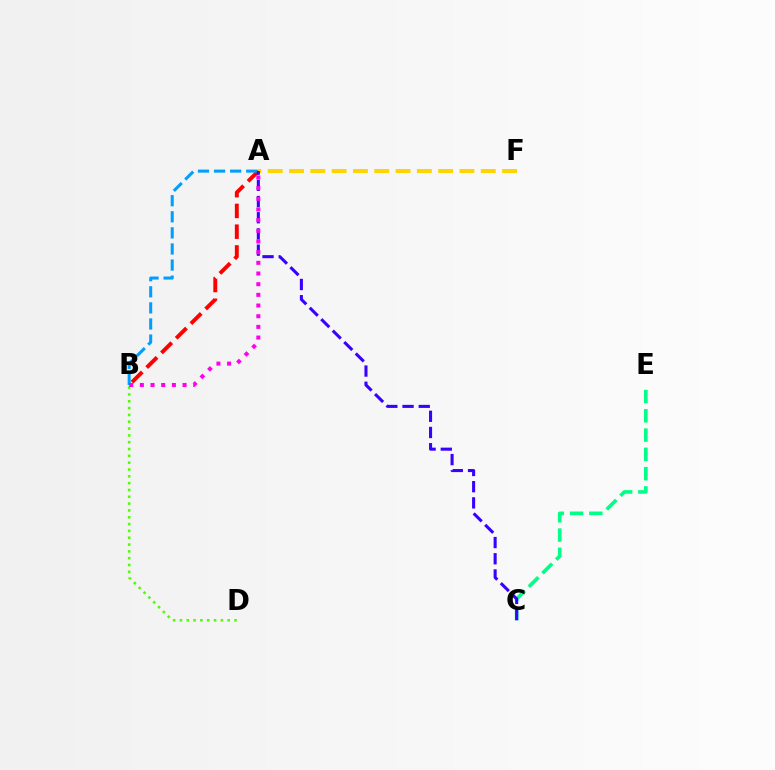{('C', 'E'): [{'color': '#00ff86', 'line_style': 'dashed', 'thickness': 2.62}], ('A', 'F'): [{'color': '#ffd500', 'line_style': 'dashed', 'thickness': 2.89}], ('A', 'B'): [{'color': '#ff0000', 'line_style': 'dashed', 'thickness': 2.82}, {'color': '#009eff', 'line_style': 'dashed', 'thickness': 2.19}, {'color': '#ff00ed', 'line_style': 'dotted', 'thickness': 2.9}], ('B', 'D'): [{'color': '#4fff00', 'line_style': 'dotted', 'thickness': 1.85}], ('A', 'C'): [{'color': '#3700ff', 'line_style': 'dashed', 'thickness': 2.2}]}